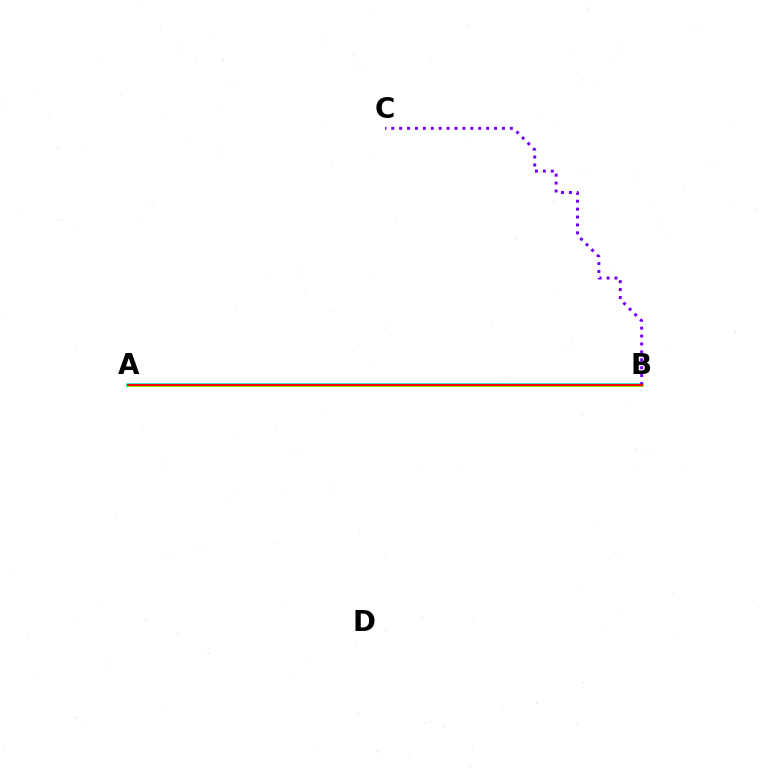{('A', 'B'): [{'color': '#00fff6', 'line_style': 'solid', 'thickness': 2.6}, {'color': '#84ff00', 'line_style': 'solid', 'thickness': 2.04}, {'color': '#ff0000', 'line_style': 'solid', 'thickness': 1.62}], ('B', 'C'): [{'color': '#7200ff', 'line_style': 'dotted', 'thickness': 2.15}]}